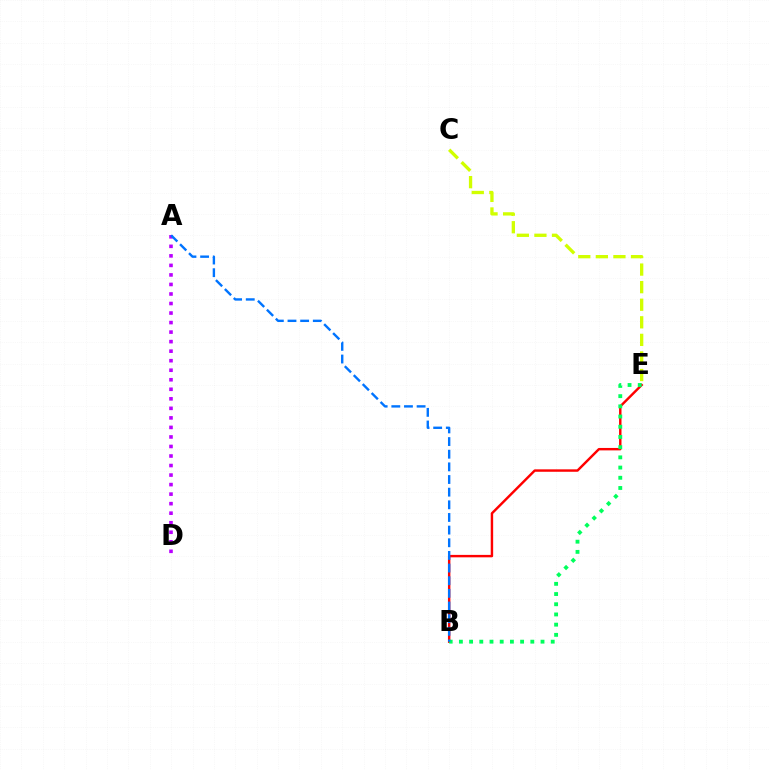{('B', 'E'): [{'color': '#ff0000', 'line_style': 'solid', 'thickness': 1.75}, {'color': '#00ff5c', 'line_style': 'dotted', 'thickness': 2.77}], ('A', 'D'): [{'color': '#b900ff', 'line_style': 'dotted', 'thickness': 2.59}], ('C', 'E'): [{'color': '#d1ff00', 'line_style': 'dashed', 'thickness': 2.39}], ('A', 'B'): [{'color': '#0074ff', 'line_style': 'dashed', 'thickness': 1.72}]}